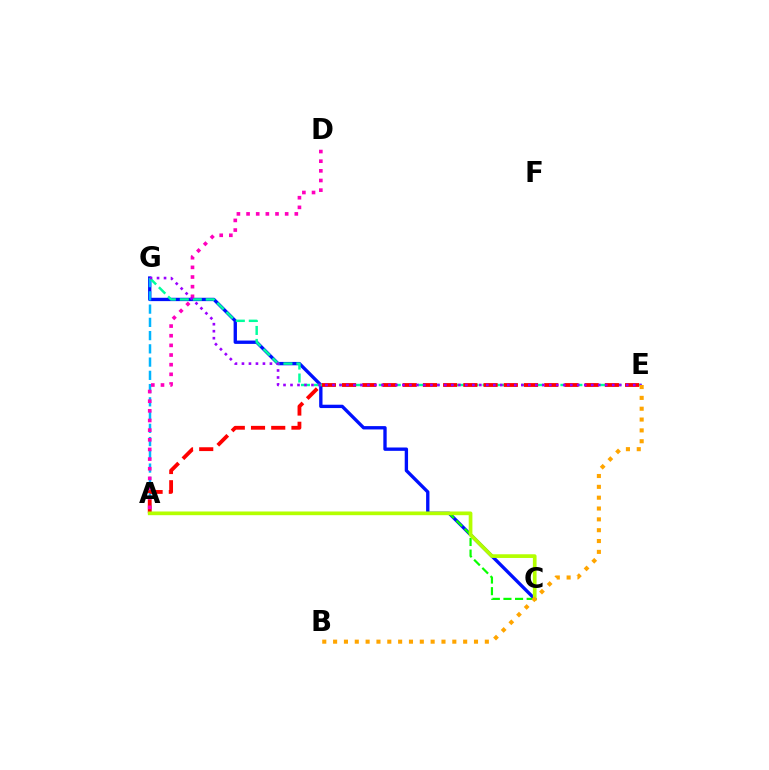{('C', 'G'): [{'color': '#0010ff', 'line_style': 'solid', 'thickness': 2.41}], ('A', 'G'): [{'color': '#00b5ff', 'line_style': 'dashed', 'thickness': 1.8}], ('E', 'G'): [{'color': '#00ff9d', 'line_style': 'dashed', 'thickness': 1.76}, {'color': '#9b00ff', 'line_style': 'dotted', 'thickness': 1.9}], ('A', 'E'): [{'color': '#ff0000', 'line_style': 'dashed', 'thickness': 2.75}], ('A', 'C'): [{'color': '#08ff00', 'line_style': 'dashed', 'thickness': 1.58}, {'color': '#b3ff00', 'line_style': 'solid', 'thickness': 2.66}], ('A', 'D'): [{'color': '#ff00bd', 'line_style': 'dotted', 'thickness': 2.62}], ('B', 'E'): [{'color': '#ffa500', 'line_style': 'dotted', 'thickness': 2.94}]}